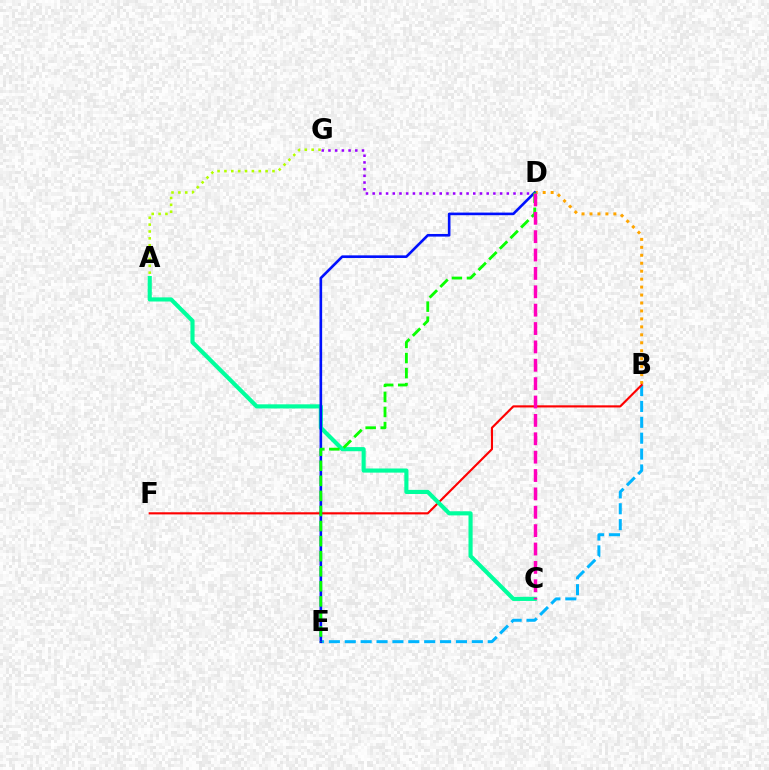{('B', 'D'): [{'color': '#ffa500', 'line_style': 'dotted', 'thickness': 2.16}], ('A', 'G'): [{'color': '#b3ff00', 'line_style': 'dotted', 'thickness': 1.87}], ('B', 'E'): [{'color': '#00b5ff', 'line_style': 'dashed', 'thickness': 2.16}], ('B', 'F'): [{'color': '#ff0000', 'line_style': 'solid', 'thickness': 1.54}], ('A', 'C'): [{'color': '#00ff9d', 'line_style': 'solid', 'thickness': 2.97}], ('D', 'G'): [{'color': '#9b00ff', 'line_style': 'dotted', 'thickness': 1.82}], ('D', 'E'): [{'color': '#0010ff', 'line_style': 'solid', 'thickness': 1.89}, {'color': '#08ff00', 'line_style': 'dashed', 'thickness': 2.05}], ('C', 'D'): [{'color': '#ff00bd', 'line_style': 'dashed', 'thickness': 2.5}]}